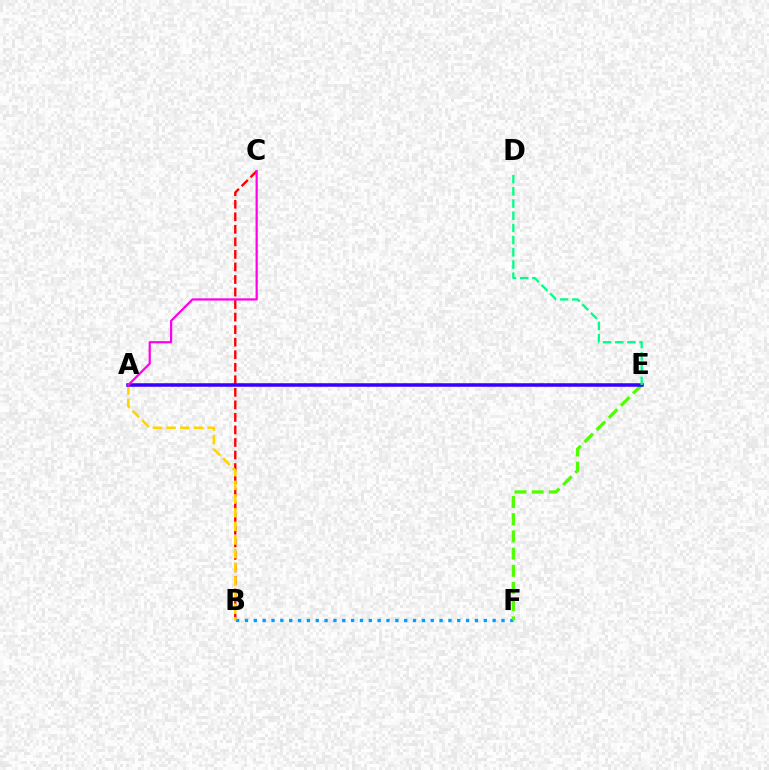{('B', 'F'): [{'color': '#009eff', 'line_style': 'dotted', 'thickness': 2.4}], ('B', 'C'): [{'color': '#ff0000', 'line_style': 'dashed', 'thickness': 1.7}], ('A', 'B'): [{'color': '#ffd500', 'line_style': 'dashed', 'thickness': 1.85}], ('E', 'F'): [{'color': '#4fff00', 'line_style': 'dashed', 'thickness': 2.34}], ('A', 'E'): [{'color': '#3700ff', 'line_style': 'solid', 'thickness': 2.54}], ('D', 'E'): [{'color': '#00ff86', 'line_style': 'dashed', 'thickness': 1.66}], ('A', 'C'): [{'color': '#ff00ed', 'line_style': 'solid', 'thickness': 1.6}]}